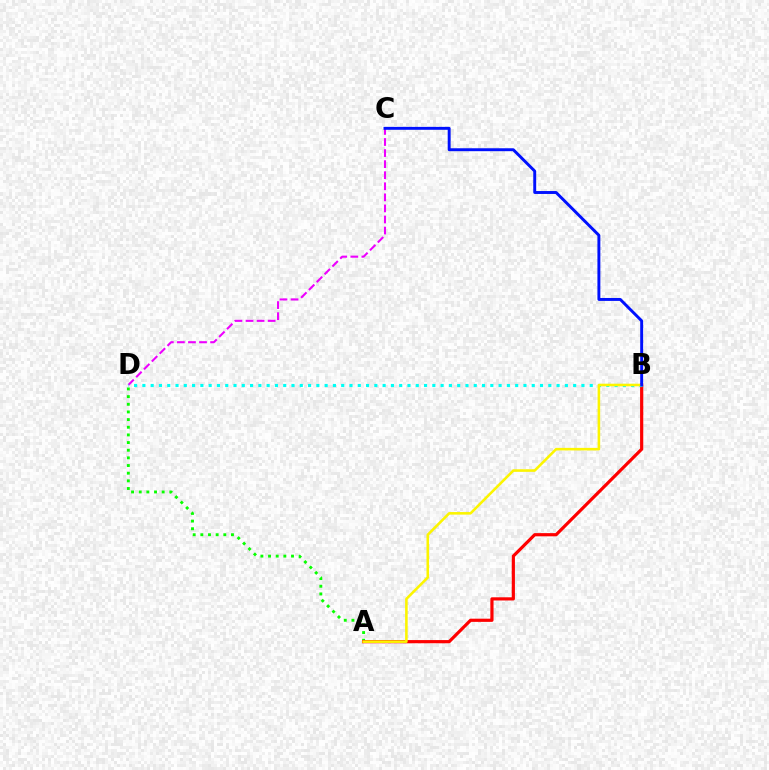{('A', 'D'): [{'color': '#08ff00', 'line_style': 'dotted', 'thickness': 2.08}], ('C', 'D'): [{'color': '#ee00ff', 'line_style': 'dashed', 'thickness': 1.5}], ('A', 'B'): [{'color': '#ff0000', 'line_style': 'solid', 'thickness': 2.29}, {'color': '#fcf500', 'line_style': 'solid', 'thickness': 1.85}], ('B', 'D'): [{'color': '#00fff6', 'line_style': 'dotted', 'thickness': 2.25}], ('B', 'C'): [{'color': '#0010ff', 'line_style': 'solid', 'thickness': 2.11}]}